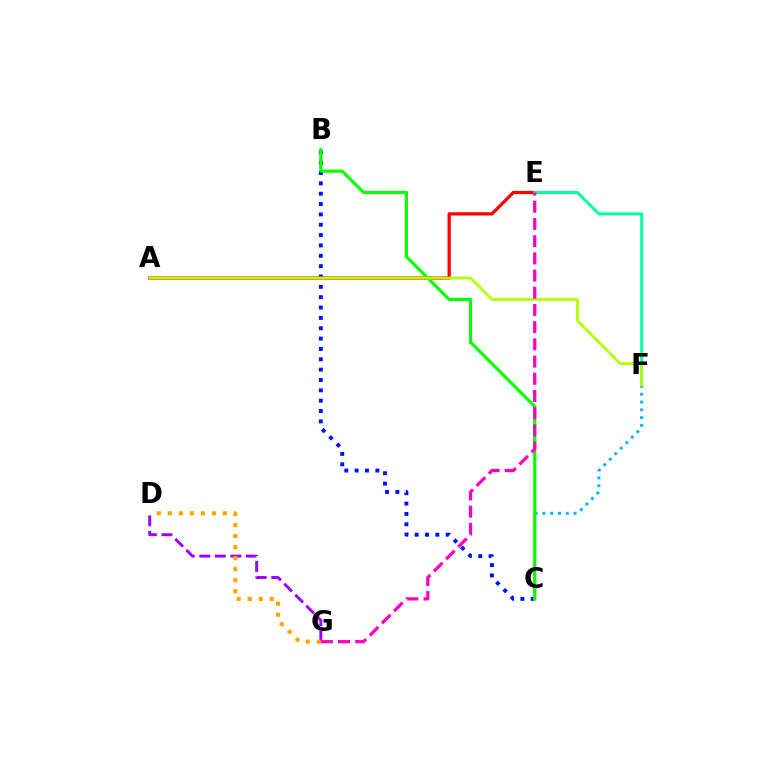{('D', 'G'): [{'color': '#9b00ff', 'line_style': 'dashed', 'thickness': 2.11}, {'color': '#ffa500', 'line_style': 'dotted', 'thickness': 3.0}], ('B', 'C'): [{'color': '#0010ff', 'line_style': 'dotted', 'thickness': 2.81}, {'color': '#08ff00', 'line_style': 'solid', 'thickness': 2.29}], ('A', 'E'): [{'color': '#ff0000', 'line_style': 'solid', 'thickness': 2.35}], ('C', 'F'): [{'color': '#00b5ff', 'line_style': 'dotted', 'thickness': 2.12}], ('E', 'F'): [{'color': '#00ff9d', 'line_style': 'solid', 'thickness': 2.14}], ('A', 'F'): [{'color': '#b3ff00', 'line_style': 'solid', 'thickness': 2.01}], ('E', 'G'): [{'color': '#ff00bd', 'line_style': 'dashed', 'thickness': 2.34}]}